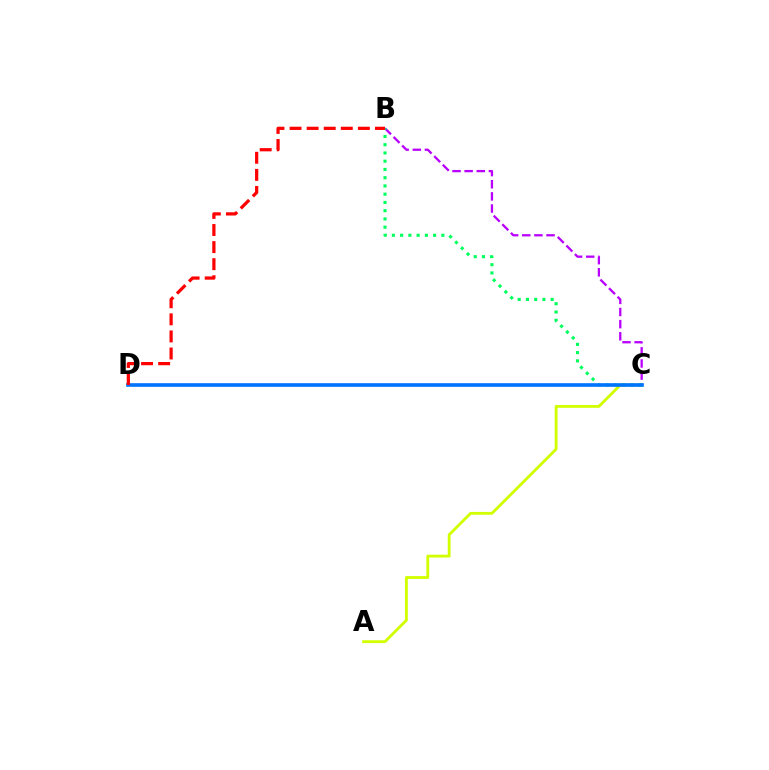{('A', 'C'): [{'color': '#d1ff00', 'line_style': 'solid', 'thickness': 2.04}], ('B', 'C'): [{'color': '#b900ff', 'line_style': 'dashed', 'thickness': 1.65}, {'color': '#00ff5c', 'line_style': 'dotted', 'thickness': 2.24}], ('C', 'D'): [{'color': '#0074ff', 'line_style': 'solid', 'thickness': 2.62}], ('B', 'D'): [{'color': '#ff0000', 'line_style': 'dashed', 'thickness': 2.32}]}